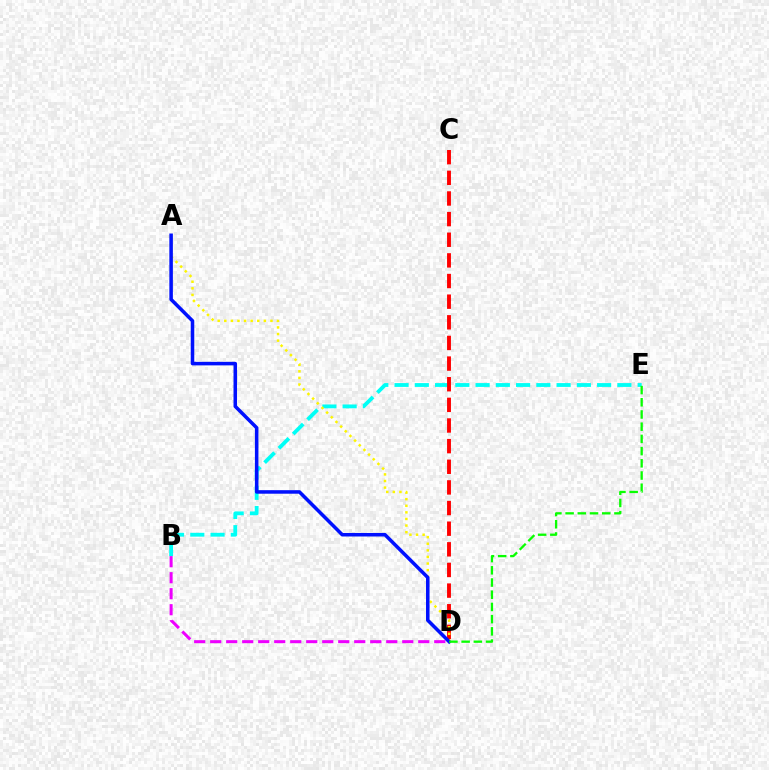{('B', 'E'): [{'color': '#00fff6', 'line_style': 'dashed', 'thickness': 2.75}], ('C', 'D'): [{'color': '#ff0000', 'line_style': 'dashed', 'thickness': 2.8}], ('B', 'D'): [{'color': '#ee00ff', 'line_style': 'dashed', 'thickness': 2.17}], ('A', 'D'): [{'color': '#fcf500', 'line_style': 'dotted', 'thickness': 1.79}, {'color': '#0010ff', 'line_style': 'solid', 'thickness': 2.54}], ('D', 'E'): [{'color': '#08ff00', 'line_style': 'dashed', 'thickness': 1.66}]}